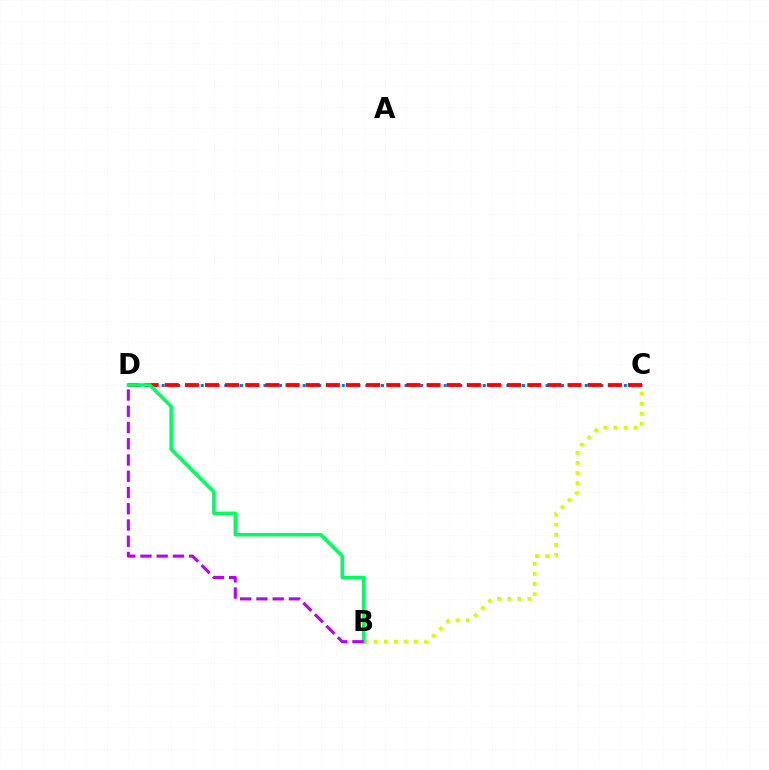{('B', 'C'): [{'color': '#d1ff00', 'line_style': 'dotted', 'thickness': 2.74}], ('C', 'D'): [{'color': '#0074ff', 'line_style': 'dotted', 'thickness': 2.13}, {'color': '#ff0000', 'line_style': 'dashed', 'thickness': 2.74}], ('B', 'D'): [{'color': '#00ff5c', 'line_style': 'solid', 'thickness': 2.54}, {'color': '#b900ff', 'line_style': 'dashed', 'thickness': 2.21}]}